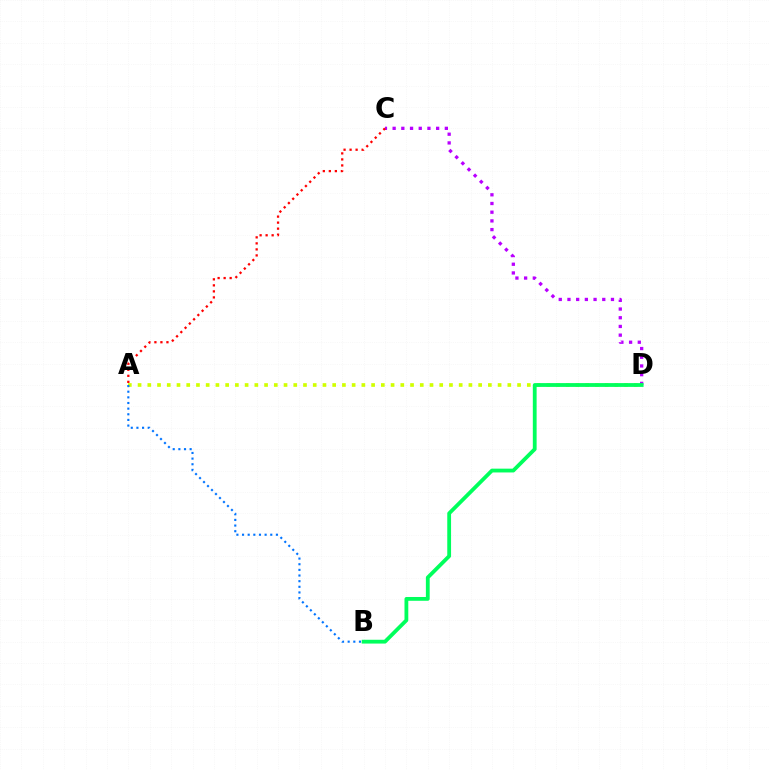{('C', 'D'): [{'color': '#b900ff', 'line_style': 'dotted', 'thickness': 2.36}], ('A', 'D'): [{'color': '#d1ff00', 'line_style': 'dotted', 'thickness': 2.64}], ('A', 'B'): [{'color': '#0074ff', 'line_style': 'dotted', 'thickness': 1.53}], ('A', 'C'): [{'color': '#ff0000', 'line_style': 'dotted', 'thickness': 1.64}], ('B', 'D'): [{'color': '#00ff5c', 'line_style': 'solid', 'thickness': 2.74}]}